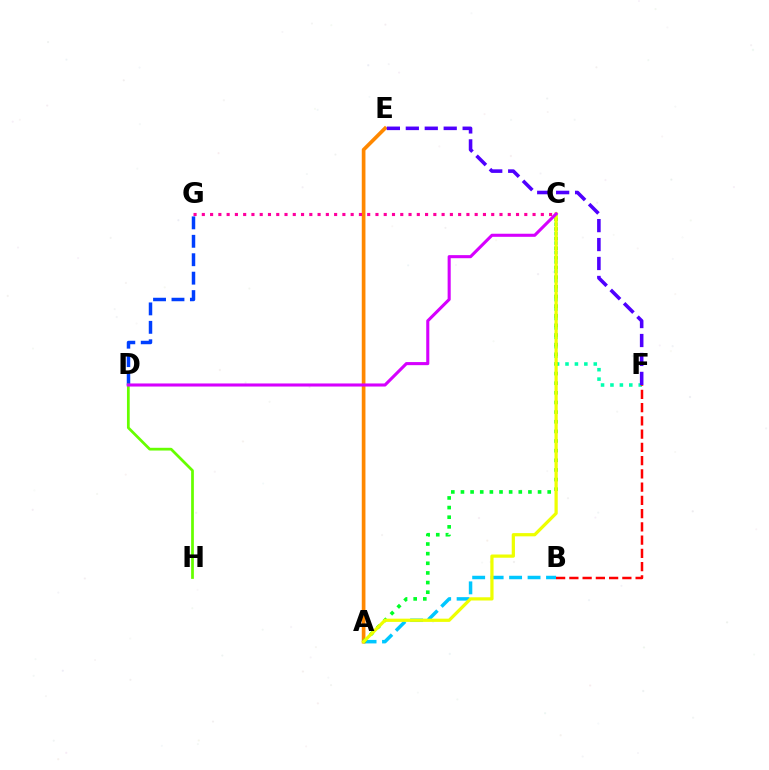{('C', 'F'): [{'color': '#00ffaf', 'line_style': 'dotted', 'thickness': 2.56}], ('A', 'B'): [{'color': '#00c7ff', 'line_style': 'dashed', 'thickness': 2.51}], ('A', 'E'): [{'color': '#ff8800', 'line_style': 'solid', 'thickness': 2.65}], ('D', 'G'): [{'color': '#003fff', 'line_style': 'dashed', 'thickness': 2.5}], ('A', 'C'): [{'color': '#00ff27', 'line_style': 'dotted', 'thickness': 2.62}, {'color': '#eeff00', 'line_style': 'solid', 'thickness': 2.33}], ('D', 'H'): [{'color': '#66ff00', 'line_style': 'solid', 'thickness': 1.97}], ('B', 'F'): [{'color': '#ff0000', 'line_style': 'dashed', 'thickness': 1.8}], ('E', 'F'): [{'color': '#4f00ff', 'line_style': 'dashed', 'thickness': 2.57}], ('C', 'D'): [{'color': '#d600ff', 'line_style': 'solid', 'thickness': 2.22}], ('C', 'G'): [{'color': '#ff00a0', 'line_style': 'dotted', 'thickness': 2.25}]}